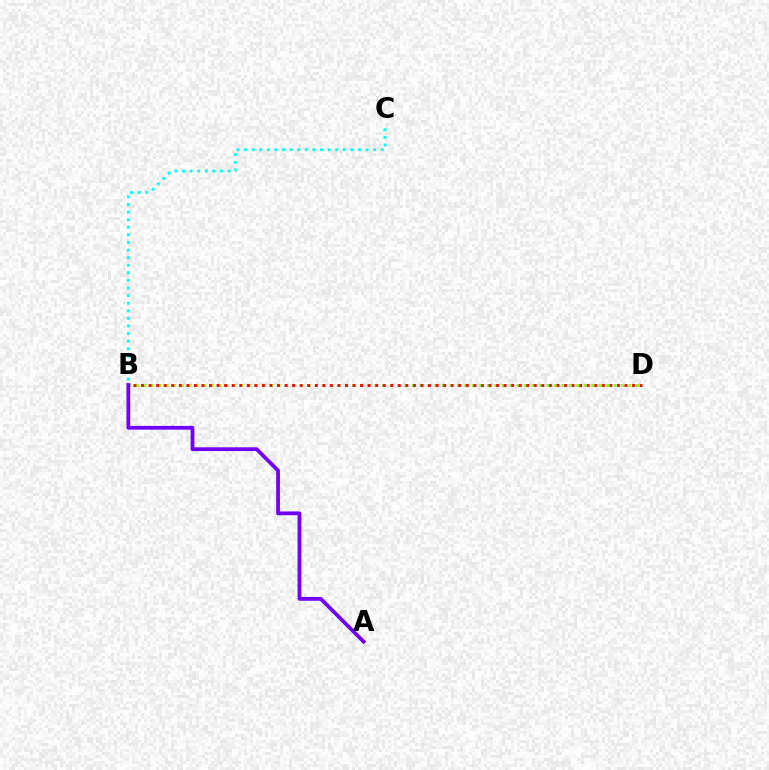{('B', 'D'): [{'color': '#84ff00', 'line_style': 'dotted', 'thickness': 2.03}, {'color': '#ff0000', 'line_style': 'dotted', 'thickness': 2.05}], ('B', 'C'): [{'color': '#00fff6', 'line_style': 'dotted', 'thickness': 2.06}], ('A', 'B'): [{'color': '#7200ff', 'line_style': 'solid', 'thickness': 2.71}]}